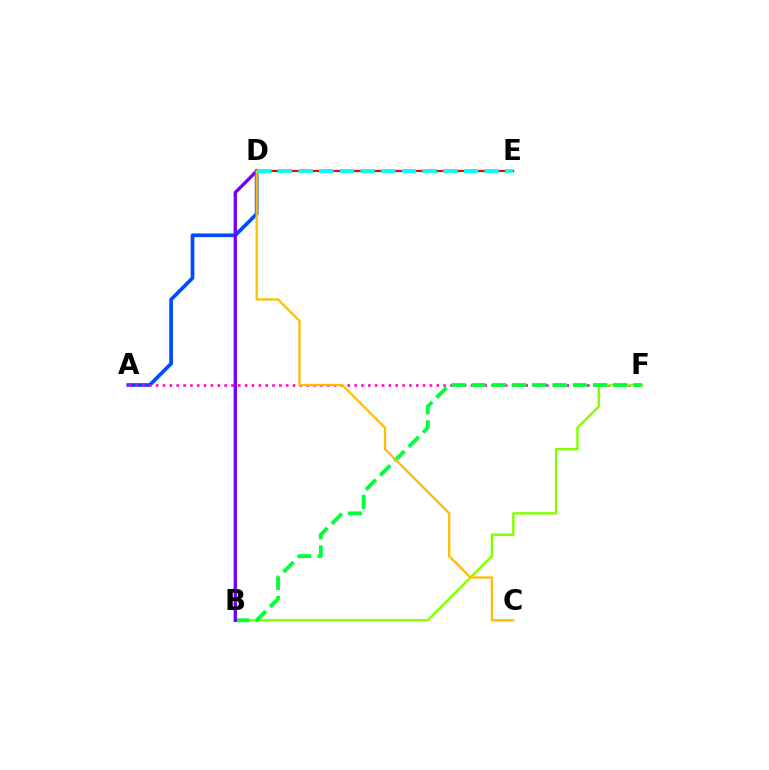{('A', 'D'): [{'color': '#004bff', 'line_style': 'solid', 'thickness': 2.65}], ('A', 'F'): [{'color': '#ff00cf', 'line_style': 'dotted', 'thickness': 1.86}], ('B', 'F'): [{'color': '#84ff00', 'line_style': 'solid', 'thickness': 1.76}, {'color': '#00ff39', 'line_style': 'dashed', 'thickness': 2.75}], ('B', 'D'): [{'color': '#7200ff', 'line_style': 'solid', 'thickness': 2.41}], ('D', 'E'): [{'color': '#ff0000', 'line_style': 'solid', 'thickness': 1.57}, {'color': '#00fff6', 'line_style': 'dashed', 'thickness': 2.81}], ('C', 'D'): [{'color': '#ffbd00', 'line_style': 'solid', 'thickness': 1.64}]}